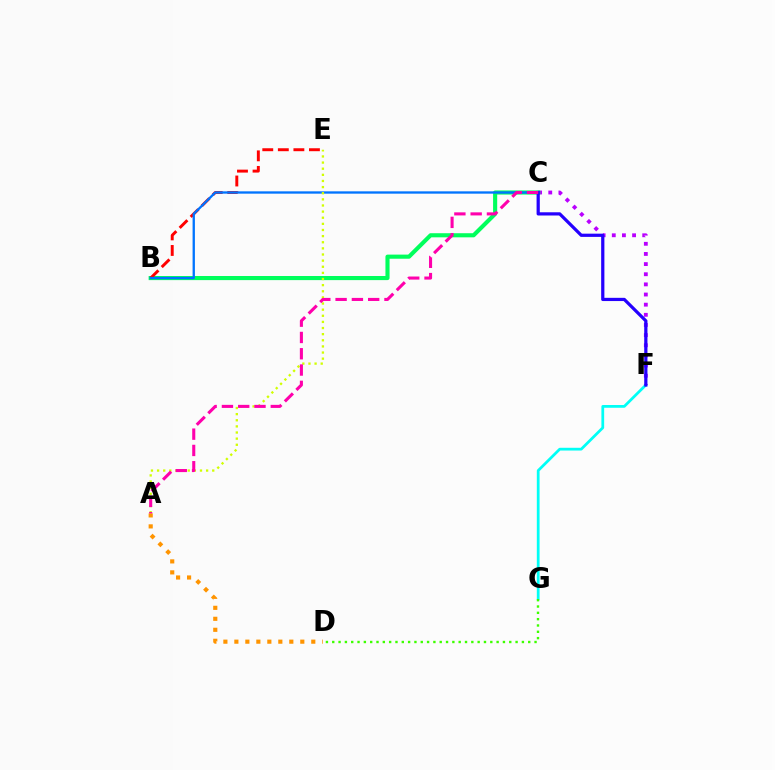{('C', 'F'): [{'color': '#b900ff', 'line_style': 'dotted', 'thickness': 2.76}, {'color': '#2500ff', 'line_style': 'solid', 'thickness': 2.32}], ('B', 'C'): [{'color': '#00ff5c', 'line_style': 'solid', 'thickness': 2.96}, {'color': '#0074ff', 'line_style': 'solid', 'thickness': 1.68}], ('B', 'E'): [{'color': '#ff0000', 'line_style': 'dashed', 'thickness': 2.11}], ('F', 'G'): [{'color': '#00fff6', 'line_style': 'solid', 'thickness': 1.98}], ('A', 'E'): [{'color': '#d1ff00', 'line_style': 'dotted', 'thickness': 1.66}], ('A', 'D'): [{'color': '#ff9400', 'line_style': 'dotted', 'thickness': 2.99}], ('D', 'G'): [{'color': '#3dff00', 'line_style': 'dotted', 'thickness': 1.72}], ('A', 'C'): [{'color': '#ff00ac', 'line_style': 'dashed', 'thickness': 2.21}]}